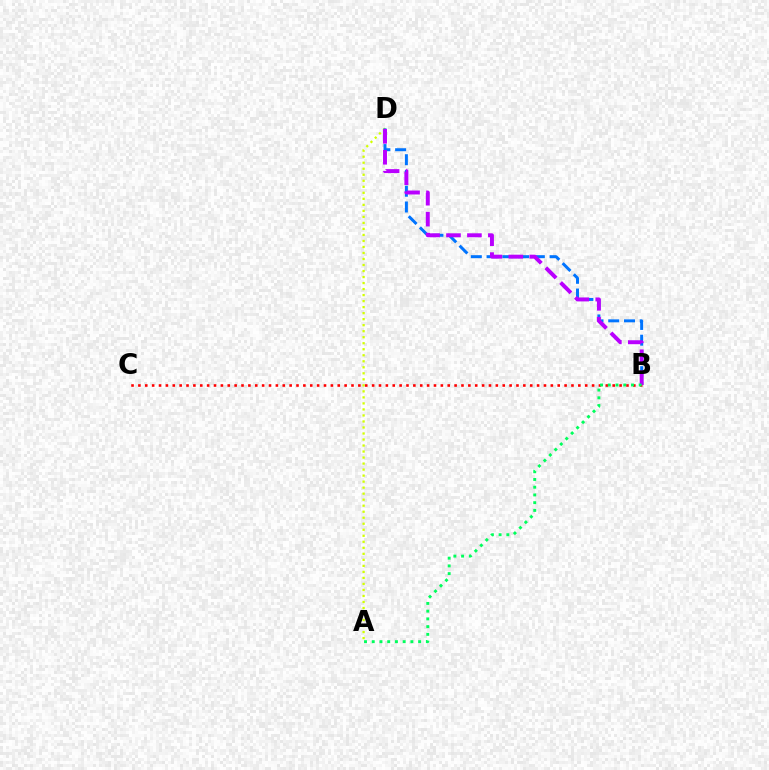{('A', 'D'): [{'color': '#d1ff00', 'line_style': 'dotted', 'thickness': 1.63}], ('B', 'C'): [{'color': '#ff0000', 'line_style': 'dotted', 'thickness': 1.87}], ('B', 'D'): [{'color': '#0074ff', 'line_style': 'dashed', 'thickness': 2.14}, {'color': '#b900ff', 'line_style': 'dashed', 'thickness': 2.84}], ('A', 'B'): [{'color': '#00ff5c', 'line_style': 'dotted', 'thickness': 2.1}]}